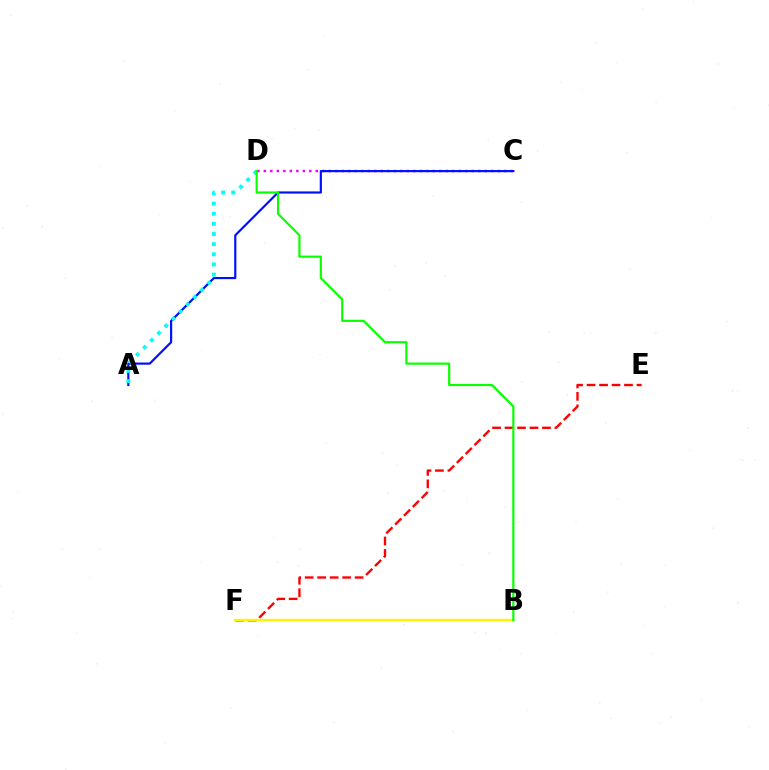{('C', 'D'): [{'color': '#ee00ff', 'line_style': 'dotted', 'thickness': 1.77}], ('A', 'C'): [{'color': '#0010ff', 'line_style': 'solid', 'thickness': 1.56}], ('A', 'D'): [{'color': '#00fff6', 'line_style': 'dotted', 'thickness': 2.75}], ('E', 'F'): [{'color': '#ff0000', 'line_style': 'dashed', 'thickness': 1.69}], ('B', 'F'): [{'color': '#fcf500', 'line_style': 'solid', 'thickness': 1.7}], ('B', 'D'): [{'color': '#08ff00', 'line_style': 'solid', 'thickness': 1.57}]}